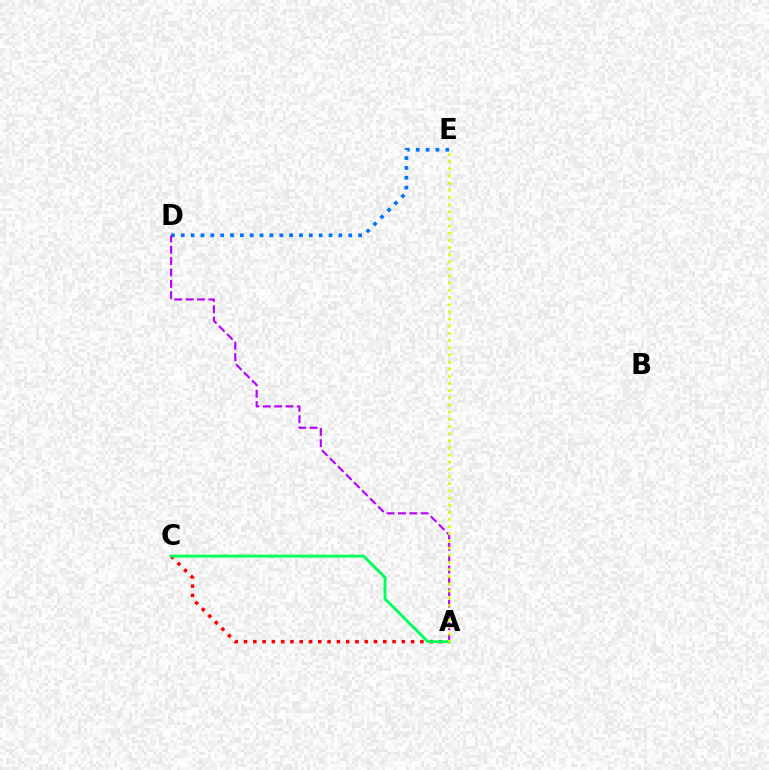{('D', 'E'): [{'color': '#0074ff', 'line_style': 'dotted', 'thickness': 2.68}], ('A', 'C'): [{'color': '#ff0000', 'line_style': 'dotted', 'thickness': 2.52}, {'color': '#00ff5c', 'line_style': 'solid', 'thickness': 2.09}], ('A', 'D'): [{'color': '#b900ff', 'line_style': 'dashed', 'thickness': 1.54}], ('A', 'E'): [{'color': '#d1ff00', 'line_style': 'dotted', 'thickness': 1.94}]}